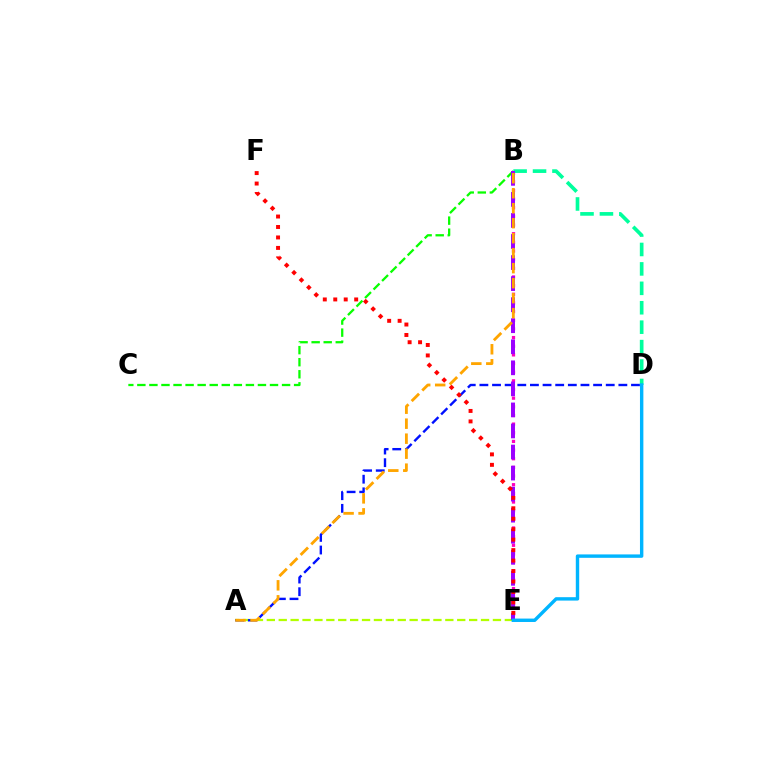{('B', 'C'): [{'color': '#08ff00', 'line_style': 'dashed', 'thickness': 1.64}], ('B', 'E'): [{'color': '#ff00bd', 'line_style': 'dotted', 'thickness': 2.35}, {'color': '#9b00ff', 'line_style': 'dashed', 'thickness': 2.86}], ('A', 'E'): [{'color': '#b3ff00', 'line_style': 'dashed', 'thickness': 1.62}], ('A', 'D'): [{'color': '#0010ff', 'line_style': 'dashed', 'thickness': 1.72}], ('B', 'D'): [{'color': '#00ff9d', 'line_style': 'dashed', 'thickness': 2.64}], ('E', 'F'): [{'color': '#ff0000', 'line_style': 'dotted', 'thickness': 2.84}], ('A', 'B'): [{'color': '#ffa500', 'line_style': 'dashed', 'thickness': 2.04}], ('D', 'E'): [{'color': '#00b5ff', 'line_style': 'solid', 'thickness': 2.45}]}